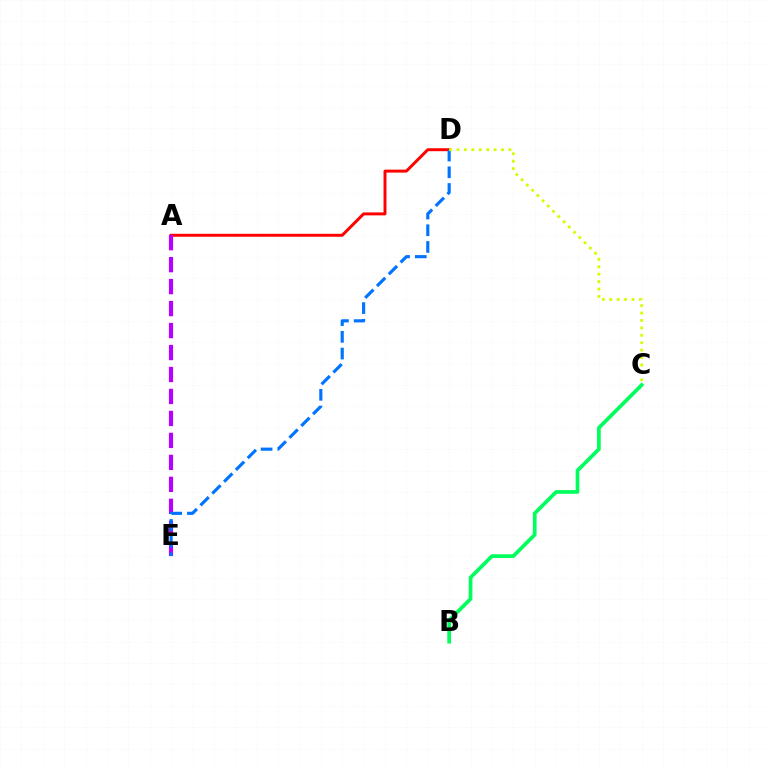{('A', 'D'): [{'color': '#ff0000', 'line_style': 'solid', 'thickness': 2.13}], ('A', 'E'): [{'color': '#b900ff', 'line_style': 'dashed', 'thickness': 2.98}], ('B', 'C'): [{'color': '#00ff5c', 'line_style': 'solid', 'thickness': 2.67}], ('D', 'E'): [{'color': '#0074ff', 'line_style': 'dashed', 'thickness': 2.27}], ('C', 'D'): [{'color': '#d1ff00', 'line_style': 'dotted', 'thickness': 2.02}]}